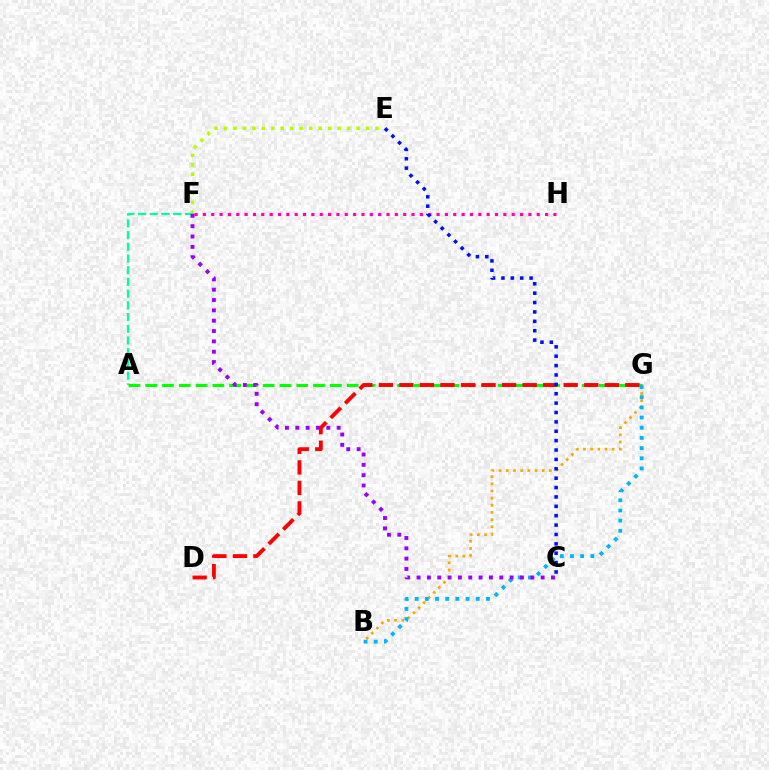{('E', 'F'): [{'color': '#b3ff00', 'line_style': 'dotted', 'thickness': 2.57}], ('A', 'F'): [{'color': '#00ff9d', 'line_style': 'dashed', 'thickness': 1.59}], ('B', 'G'): [{'color': '#ffa500', 'line_style': 'dotted', 'thickness': 1.95}, {'color': '#00b5ff', 'line_style': 'dotted', 'thickness': 2.76}], ('F', 'H'): [{'color': '#ff00bd', 'line_style': 'dotted', 'thickness': 2.27}], ('A', 'G'): [{'color': '#08ff00', 'line_style': 'dashed', 'thickness': 2.28}], ('D', 'G'): [{'color': '#ff0000', 'line_style': 'dashed', 'thickness': 2.79}], ('C', 'E'): [{'color': '#0010ff', 'line_style': 'dotted', 'thickness': 2.55}], ('C', 'F'): [{'color': '#9b00ff', 'line_style': 'dotted', 'thickness': 2.81}]}